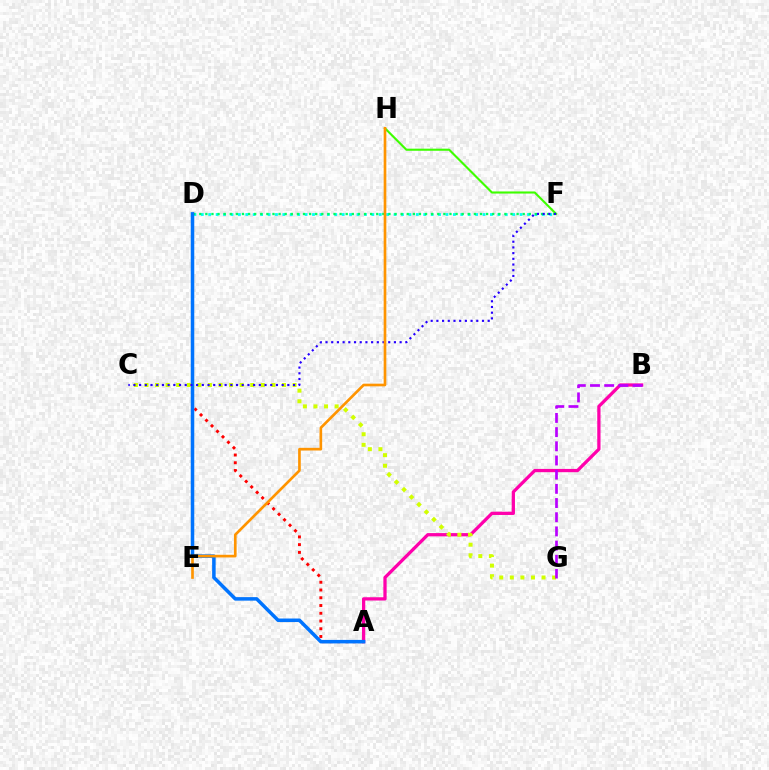{('D', 'F'): [{'color': '#00fff6', 'line_style': 'dotted', 'thickness': 2.01}, {'color': '#00ff5c', 'line_style': 'dotted', 'thickness': 1.66}], ('F', 'H'): [{'color': '#3dff00', 'line_style': 'solid', 'thickness': 1.52}], ('A', 'B'): [{'color': '#ff00ac', 'line_style': 'solid', 'thickness': 2.35}], ('A', 'D'): [{'color': '#ff0000', 'line_style': 'dotted', 'thickness': 2.11}, {'color': '#0074ff', 'line_style': 'solid', 'thickness': 2.54}], ('C', 'G'): [{'color': '#d1ff00', 'line_style': 'dotted', 'thickness': 2.87}], ('C', 'F'): [{'color': '#2500ff', 'line_style': 'dotted', 'thickness': 1.55}], ('E', 'H'): [{'color': '#ff9400', 'line_style': 'solid', 'thickness': 1.92}], ('B', 'G'): [{'color': '#b900ff', 'line_style': 'dashed', 'thickness': 1.93}]}